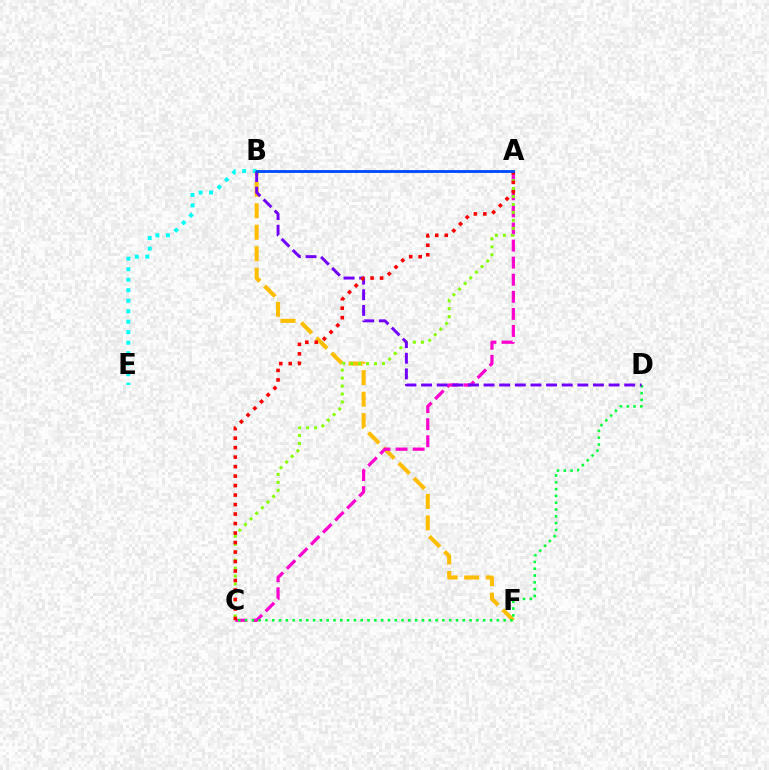{('B', 'F'): [{'color': '#ffbd00', 'line_style': 'dashed', 'thickness': 2.92}], ('A', 'C'): [{'color': '#ff00cf', 'line_style': 'dashed', 'thickness': 2.32}, {'color': '#84ff00', 'line_style': 'dotted', 'thickness': 2.16}, {'color': '#ff0000', 'line_style': 'dotted', 'thickness': 2.58}], ('C', 'D'): [{'color': '#00ff39', 'line_style': 'dotted', 'thickness': 1.85}], ('B', 'E'): [{'color': '#00fff6', 'line_style': 'dotted', 'thickness': 2.85}], ('B', 'D'): [{'color': '#7200ff', 'line_style': 'dashed', 'thickness': 2.12}], ('A', 'B'): [{'color': '#004bff', 'line_style': 'solid', 'thickness': 2.04}]}